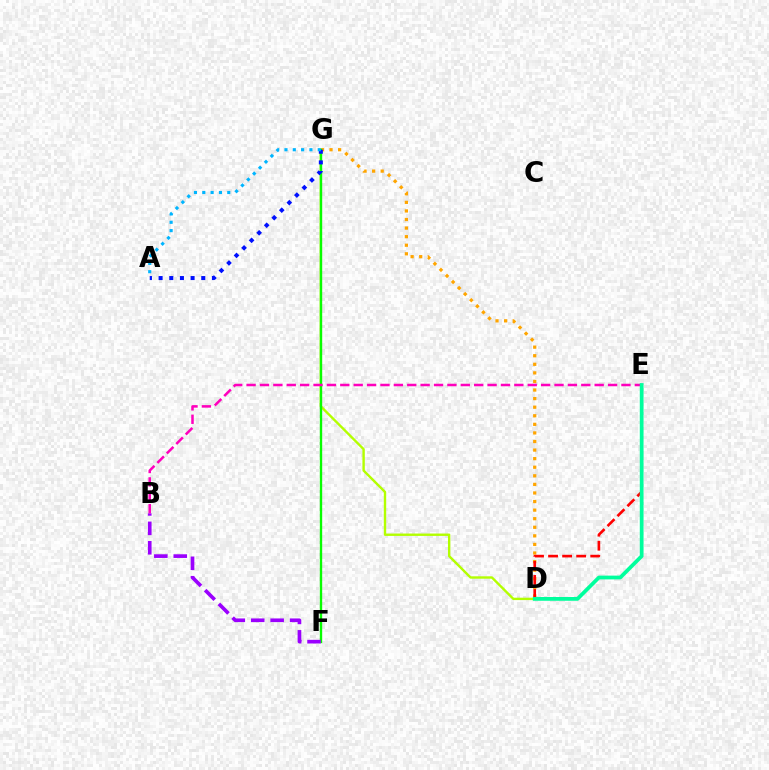{('D', 'G'): [{'color': '#ffa500', 'line_style': 'dotted', 'thickness': 2.33}, {'color': '#b3ff00', 'line_style': 'solid', 'thickness': 1.72}], ('F', 'G'): [{'color': '#08ff00', 'line_style': 'solid', 'thickness': 1.71}], ('A', 'G'): [{'color': '#0010ff', 'line_style': 'dotted', 'thickness': 2.9}, {'color': '#00b5ff', 'line_style': 'dotted', 'thickness': 2.26}], ('B', 'F'): [{'color': '#9b00ff', 'line_style': 'dashed', 'thickness': 2.64}], ('D', 'E'): [{'color': '#ff0000', 'line_style': 'dashed', 'thickness': 1.91}, {'color': '#00ff9d', 'line_style': 'solid', 'thickness': 2.71}], ('B', 'E'): [{'color': '#ff00bd', 'line_style': 'dashed', 'thickness': 1.82}]}